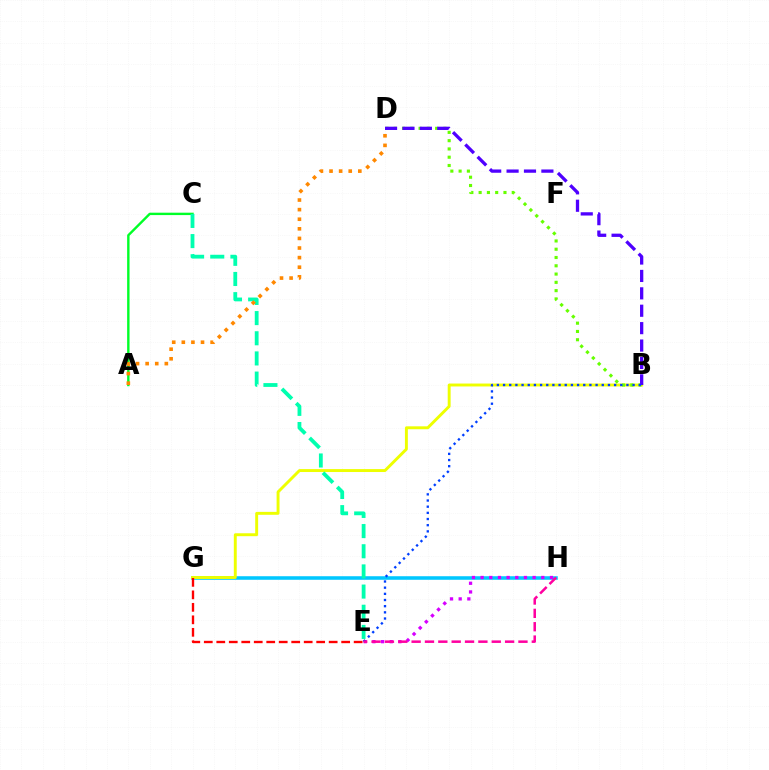{('A', 'C'): [{'color': '#00ff27', 'line_style': 'solid', 'thickness': 1.73}], ('G', 'H'): [{'color': '#00c7ff', 'line_style': 'solid', 'thickness': 2.56}], ('B', 'G'): [{'color': '#eeff00', 'line_style': 'solid', 'thickness': 2.11}], ('E', 'H'): [{'color': '#d600ff', 'line_style': 'dotted', 'thickness': 2.35}, {'color': '#ff00a0', 'line_style': 'dashed', 'thickness': 1.81}], ('B', 'D'): [{'color': '#66ff00', 'line_style': 'dotted', 'thickness': 2.25}, {'color': '#4f00ff', 'line_style': 'dashed', 'thickness': 2.36}], ('C', 'E'): [{'color': '#00ffaf', 'line_style': 'dashed', 'thickness': 2.74}], ('E', 'G'): [{'color': '#ff0000', 'line_style': 'dashed', 'thickness': 1.7}], ('B', 'E'): [{'color': '#003fff', 'line_style': 'dotted', 'thickness': 1.68}], ('A', 'D'): [{'color': '#ff8800', 'line_style': 'dotted', 'thickness': 2.61}]}